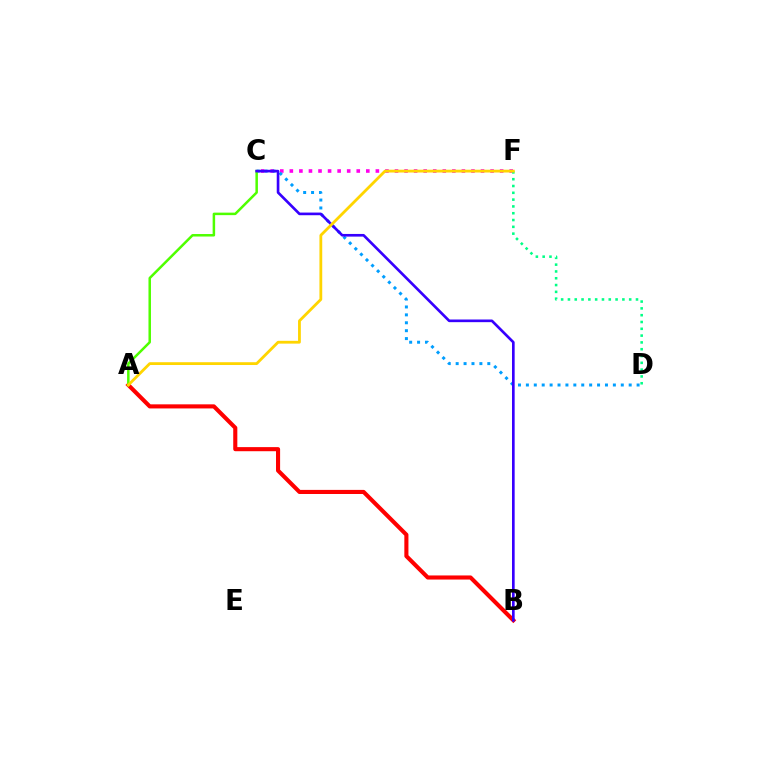{('C', 'F'): [{'color': '#ff00ed', 'line_style': 'dotted', 'thickness': 2.6}], ('A', 'B'): [{'color': '#ff0000', 'line_style': 'solid', 'thickness': 2.95}], ('C', 'D'): [{'color': '#009eff', 'line_style': 'dotted', 'thickness': 2.15}], ('D', 'F'): [{'color': '#00ff86', 'line_style': 'dotted', 'thickness': 1.85}], ('A', 'C'): [{'color': '#4fff00', 'line_style': 'solid', 'thickness': 1.8}], ('B', 'C'): [{'color': '#3700ff', 'line_style': 'solid', 'thickness': 1.91}], ('A', 'F'): [{'color': '#ffd500', 'line_style': 'solid', 'thickness': 2.02}]}